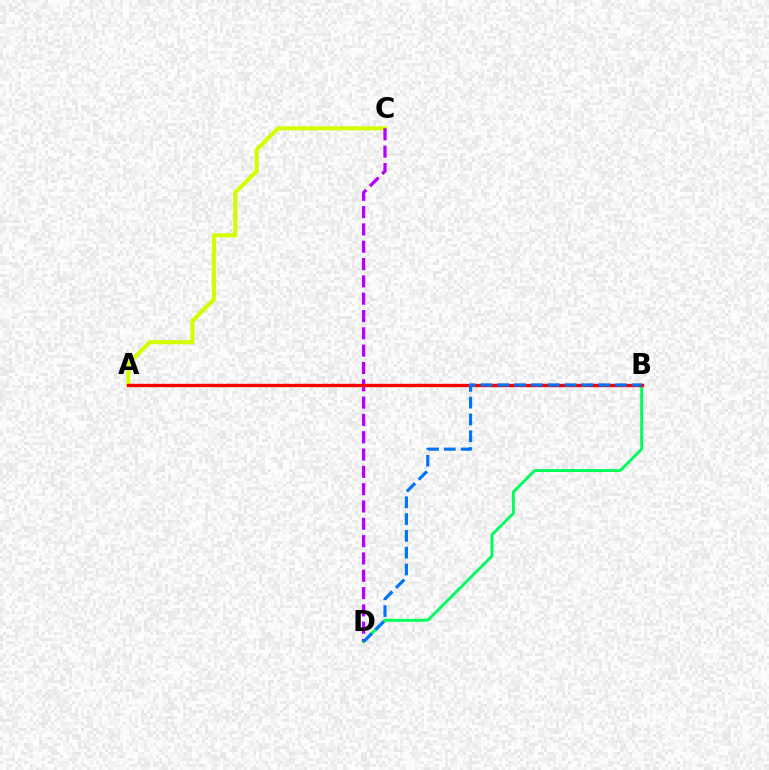{('B', 'D'): [{'color': '#00ff5c', 'line_style': 'solid', 'thickness': 2.12}, {'color': '#0074ff', 'line_style': 'dashed', 'thickness': 2.28}], ('A', 'C'): [{'color': '#d1ff00', 'line_style': 'solid', 'thickness': 2.94}], ('C', 'D'): [{'color': '#b900ff', 'line_style': 'dashed', 'thickness': 2.35}], ('A', 'B'): [{'color': '#ff0000', 'line_style': 'solid', 'thickness': 2.41}]}